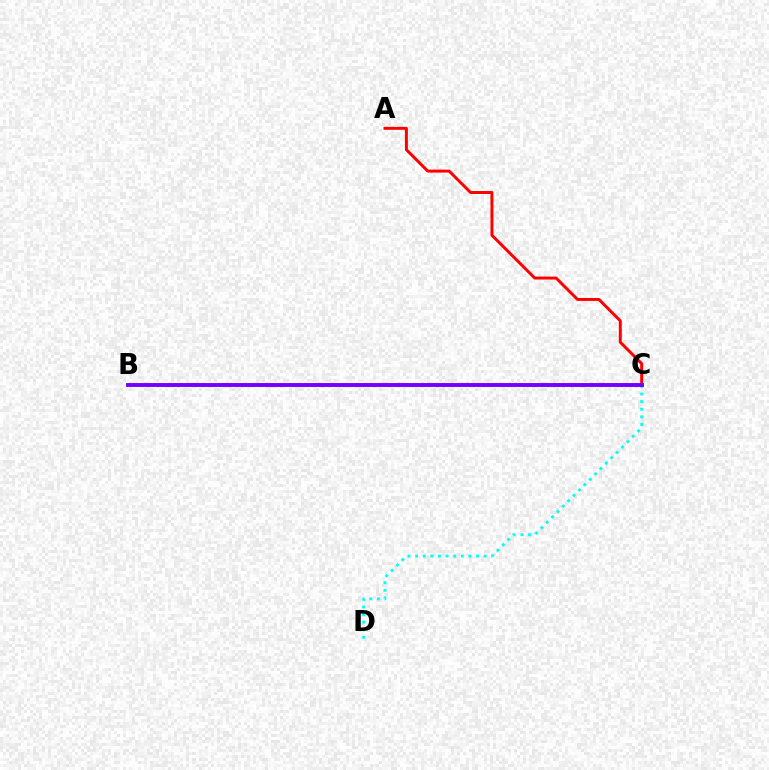{('C', 'D'): [{'color': '#00fff6', 'line_style': 'dotted', 'thickness': 2.07}], ('A', 'C'): [{'color': '#ff0000', 'line_style': 'solid', 'thickness': 2.13}], ('B', 'C'): [{'color': '#84ff00', 'line_style': 'dashed', 'thickness': 1.61}, {'color': '#7200ff', 'line_style': 'solid', 'thickness': 2.79}]}